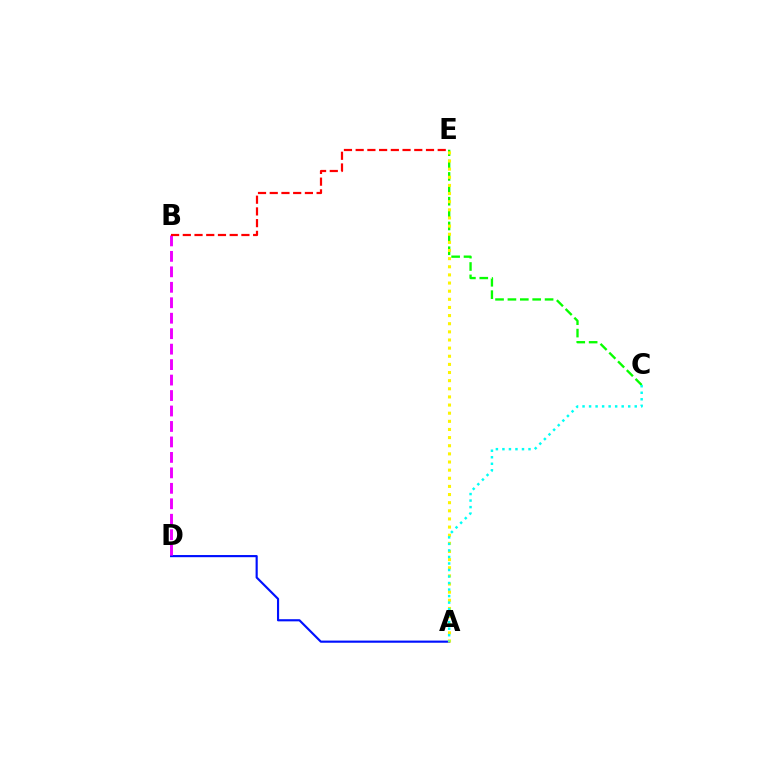{('C', 'E'): [{'color': '#08ff00', 'line_style': 'dashed', 'thickness': 1.68}], ('A', 'D'): [{'color': '#0010ff', 'line_style': 'solid', 'thickness': 1.55}], ('A', 'E'): [{'color': '#fcf500', 'line_style': 'dotted', 'thickness': 2.21}], ('A', 'C'): [{'color': '#00fff6', 'line_style': 'dotted', 'thickness': 1.77}], ('B', 'D'): [{'color': '#ee00ff', 'line_style': 'dashed', 'thickness': 2.1}], ('B', 'E'): [{'color': '#ff0000', 'line_style': 'dashed', 'thickness': 1.59}]}